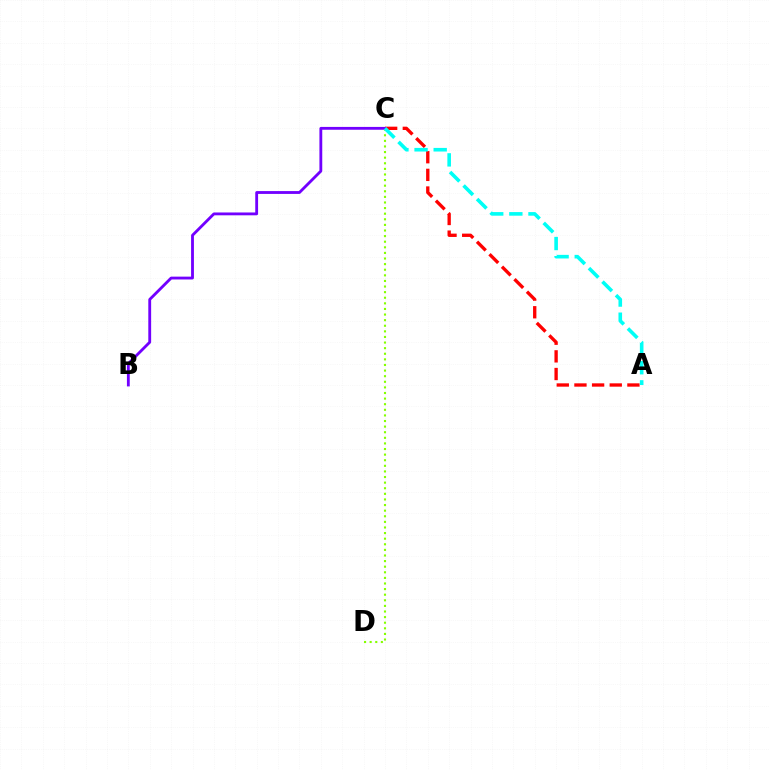{('A', 'C'): [{'color': '#ff0000', 'line_style': 'dashed', 'thickness': 2.4}, {'color': '#00fff6', 'line_style': 'dashed', 'thickness': 2.6}], ('C', 'D'): [{'color': '#84ff00', 'line_style': 'dotted', 'thickness': 1.52}], ('B', 'C'): [{'color': '#7200ff', 'line_style': 'solid', 'thickness': 2.04}]}